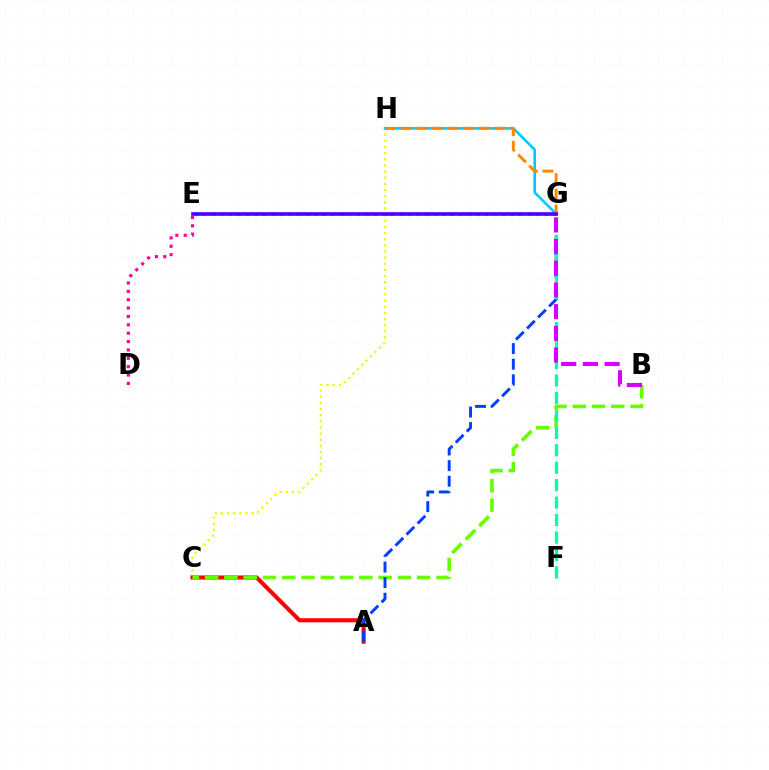{('C', 'H'): [{'color': '#eeff00', 'line_style': 'dotted', 'thickness': 1.67}], ('A', 'C'): [{'color': '#ff0000', 'line_style': 'solid', 'thickness': 2.94}], ('E', 'G'): [{'color': '#00ff27', 'line_style': 'dotted', 'thickness': 2.32}, {'color': '#4f00ff', 'line_style': 'solid', 'thickness': 2.63}], ('B', 'C'): [{'color': '#66ff00', 'line_style': 'dashed', 'thickness': 2.62}], ('A', 'G'): [{'color': '#003fff', 'line_style': 'dashed', 'thickness': 2.12}], ('G', 'H'): [{'color': '#00c7ff', 'line_style': 'solid', 'thickness': 1.86}, {'color': '#ff8800', 'line_style': 'dashed', 'thickness': 2.13}], ('F', 'G'): [{'color': '#00ffaf', 'line_style': 'dashed', 'thickness': 2.37}], ('B', 'G'): [{'color': '#d600ff', 'line_style': 'dashed', 'thickness': 2.95}], ('D', 'E'): [{'color': '#ff00a0', 'line_style': 'dotted', 'thickness': 2.27}]}